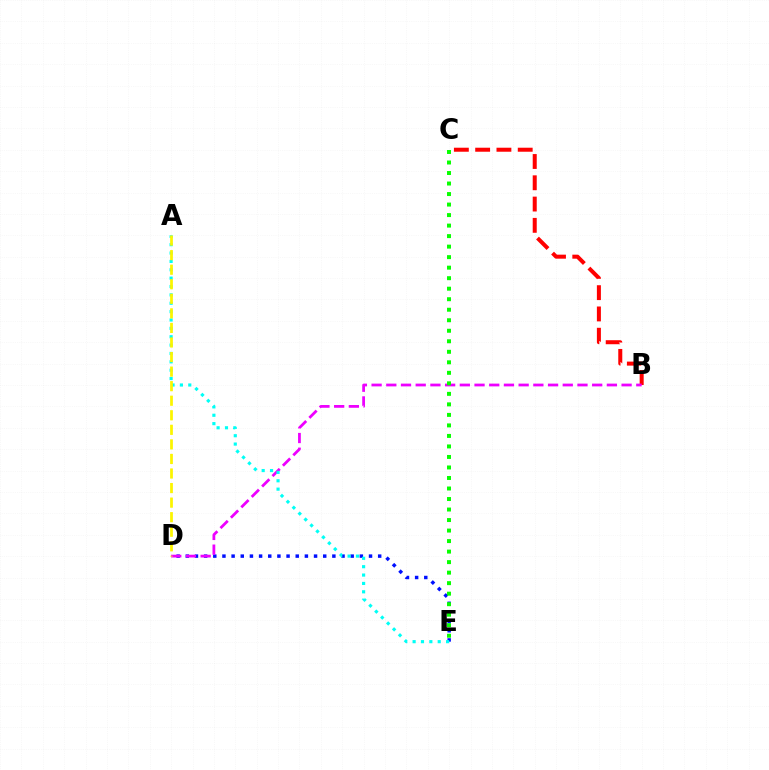{('B', 'C'): [{'color': '#ff0000', 'line_style': 'dashed', 'thickness': 2.89}], ('D', 'E'): [{'color': '#0010ff', 'line_style': 'dotted', 'thickness': 2.49}], ('B', 'D'): [{'color': '#ee00ff', 'line_style': 'dashed', 'thickness': 2.0}], ('A', 'E'): [{'color': '#00fff6', 'line_style': 'dotted', 'thickness': 2.27}], ('A', 'D'): [{'color': '#fcf500', 'line_style': 'dashed', 'thickness': 1.98}], ('C', 'E'): [{'color': '#08ff00', 'line_style': 'dotted', 'thickness': 2.86}]}